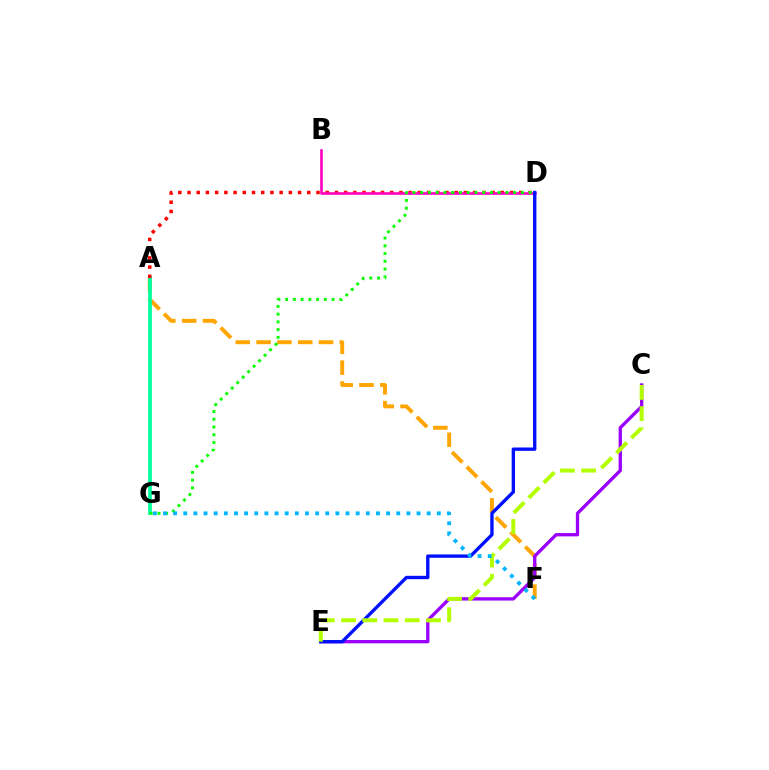{('A', 'F'): [{'color': '#ffa500', 'line_style': 'dashed', 'thickness': 2.83}], ('A', 'G'): [{'color': '#00ff9d', 'line_style': 'solid', 'thickness': 2.67}], ('A', 'D'): [{'color': '#ff0000', 'line_style': 'dotted', 'thickness': 2.5}], ('B', 'D'): [{'color': '#ff00bd', 'line_style': 'solid', 'thickness': 1.88}], ('D', 'G'): [{'color': '#08ff00', 'line_style': 'dotted', 'thickness': 2.11}], ('C', 'E'): [{'color': '#9b00ff', 'line_style': 'solid', 'thickness': 2.39}, {'color': '#b3ff00', 'line_style': 'dashed', 'thickness': 2.88}], ('D', 'E'): [{'color': '#0010ff', 'line_style': 'solid', 'thickness': 2.41}], ('F', 'G'): [{'color': '#00b5ff', 'line_style': 'dotted', 'thickness': 2.76}]}